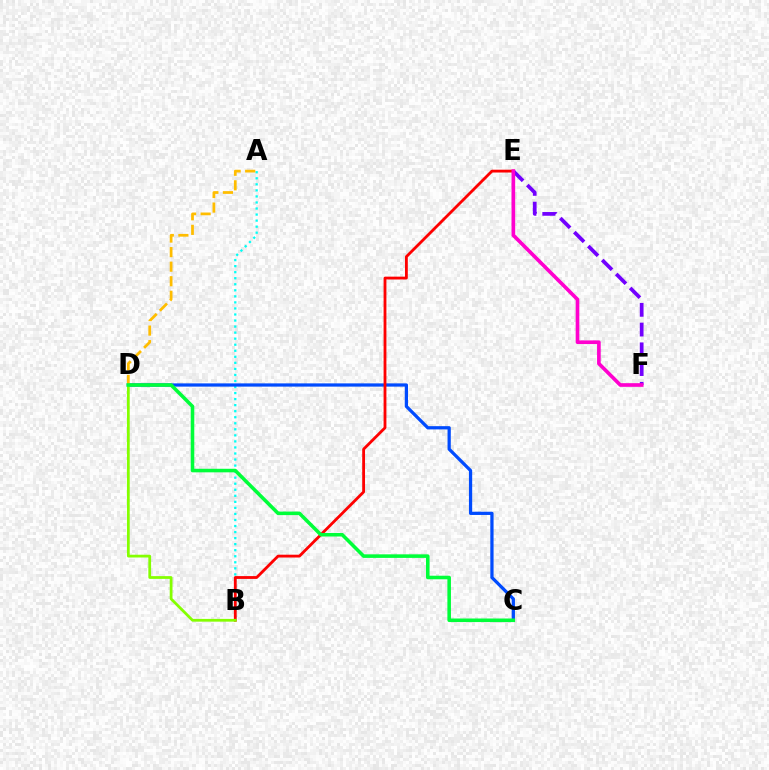{('A', 'B'): [{'color': '#00fff6', 'line_style': 'dotted', 'thickness': 1.64}], ('C', 'D'): [{'color': '#004bff', 'line_style': 'solid', 'thickness': 2.34}, {'color': '#00ff39', 'line_style': 'solid', 'thickness': 2.56}], ('B', 'E'): [{'color': '#ff0000', 'line_style': 'solid', 'thickness': 2.03}], ('E', 'F'): [{'color': '#7200ff', 'line_style': 'dashed', 'thickness': 2.68}, {'color': '#ff00cf', 'line_style': 'solid', 'thickness': 2.63}], ('A', 'D'): [{'color': '#ffbd00', 'line_style': 'dashed', 'thickness': 1.98}], ('B', 'D'): [{'color': '#84ff00', 'line_style': 'solid', 'thickness': 1.99}]}